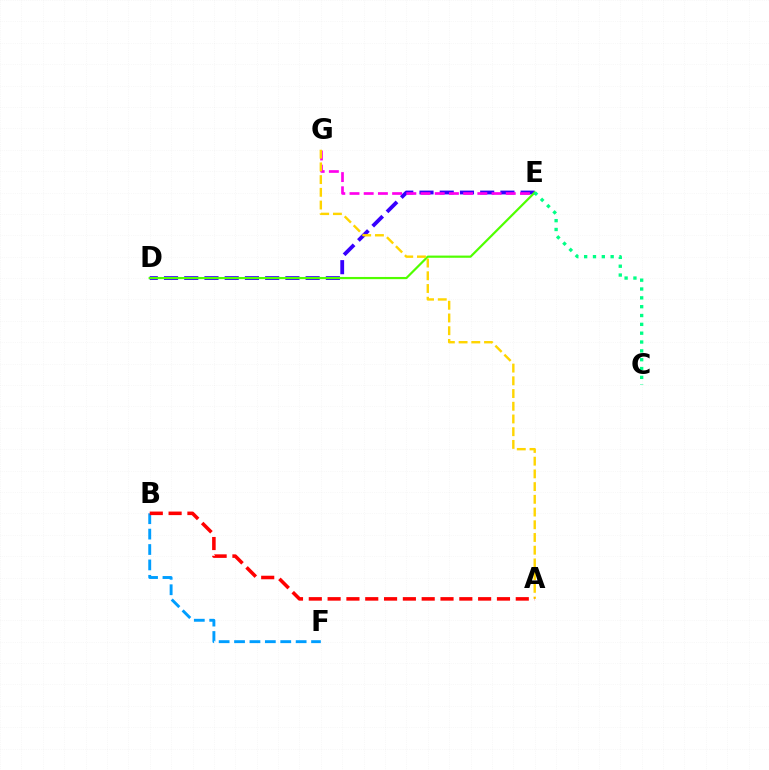{('D', 'E'): [{'color': '#3700ff', 'line_style': 'dashed', 'thickness': 2.75}, {'color': '#4fff00', 'line_style': 'solid', 'thickness': 1.58}], ('B', 'F'): [{'color': '#009eff', 'line_style': 'dashed', 'thickness': 2.09}], ('E', 'G'): [{'color': '#ff00ed', 'line_style': 'dashed', 'thickness': 1.93}], ('A', 'G'): [{'color': '#ffd500', 'line_style': 'dashed', 'thickness': 1.73}], ('A', 'B'): [{'color': '#ff0000', 'line_style': 'dashed', 'thickness': 2.56}], ('C', 'E'): [{'color': '#00ff86', 'line_style': 'dotted', 'thickness': 2.4}]}